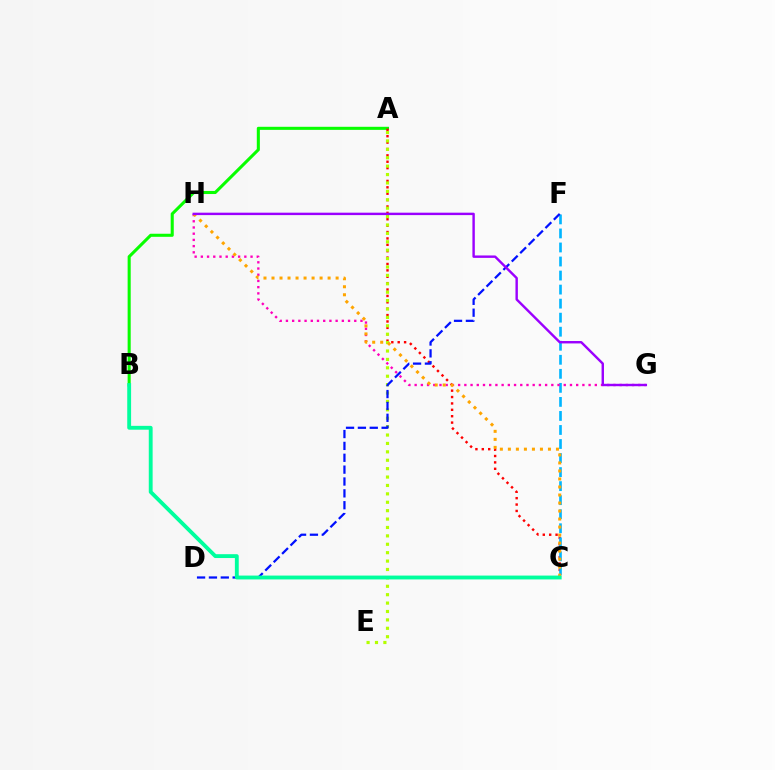{('A', 'B'): [{'color': '#08ff00', 'line_style': 'solid', 'thickness': 2.21}], ('A', 'C'): [{'color': '#ff0000', 'line_style': 'dotted', 'thickness': 1.74}], ('C', 'F'): [{'color': '#00b5ff', 'line_style': 'dashed', 'thickness': 1.91}], ('A', 'E'): [{'color': '#b3ff00', 'line_style': 'dotted', 'thickness': 2.28}], ('G', 'H'): [{'color': '#ff00bd', 'line_style': 'dotted', 'thickness': 1.69}, {'color': '#9b00ff', 'line_style': 'solid', 'thickness': 1.74}], ('C', 'H'): [{'color': '#ffa500', 'line_style': 'dotted', 'thickness': 2.18}], ('D', 'F'): [{'color': '#0010ff', 'line_style': 'dashed', 'thickness': 1.61}], ('B', 'C'): [{'color': '#00ff9d', 'line_style': 'solid', 'thickness': 2.77}]}